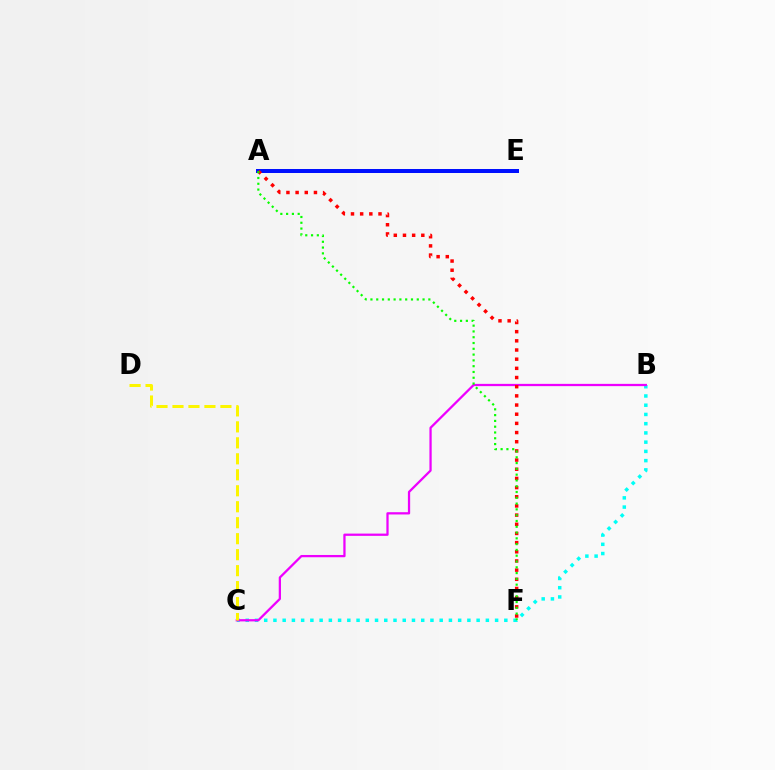{('B', 'C'): [{'color': '#00fff6', 'line_style': 'dotted', 'thickness': 2.51}, {'color': '#ee00ff', 'line_style': 'solid', 'thickness': 1.63}], ('C', 'D'): [{'color': '#fcf500', 'line_style': 'dashed', 'thickness': 2.17}], ('A', 'E'): [{'color': '#0010ff', 'line_style': 'solid', 'thickness': 2.88}], ('A', 'F'): [{'color': '#ff0000', 'line_style': 'dotted', 'thickness': 2.49}, {'color': '#08ff00', 'line_style': 'dotted', 'thickness': 1.57}]}